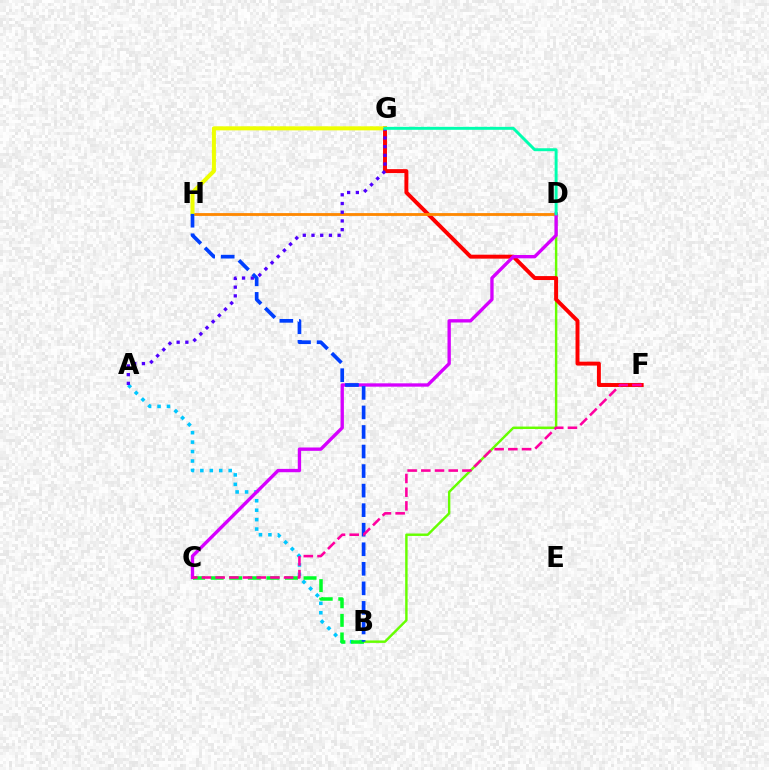{('B', 'D'): [{'color': '#66ff00', 'line_style': 'solid', 'thickness': 1.75}], ('F', 'G'): [{'color': '#ff0000', 'line_style': 'solid', 'thickness': 2.84}], ('D', 'H'): [{'color': '#ff8800', 'line_style': 'solid', 'thickness': 2.03}], ('G', 'H'): [{'color': '#eeff00', 'line_style': 'solid', 'thickness': 2.9}], ('A', 'B'): [{'color': '#00c7ff', 'line_style': 'dotted', 'thickness': 2.57}], ('B', 'C'): [{'color': '#00ff27', 'line_style': 'dashed', 'thickness': 2.52}], ('C', 'D'): [{'color': '#d600ff', 'line_style': 'solid', 'thickness': 2.41}], ('A', 'G'): [{'color': '#4f00ff', 'line_style': 'dotted', 'thickness': 2.37}], ('D', 'G'): [{'color': '#00ffaf', 'line_style': 'solid', 'thickness': 2.12}], ('B', 'H'): [{'color': '#003fff', 'line_style': 'dashed', 'thickness': 2.66}], ('C', 'F'): [{'color': '#ff00a0', 'line_style': 'dashed', 'thickness': 1.86}]}